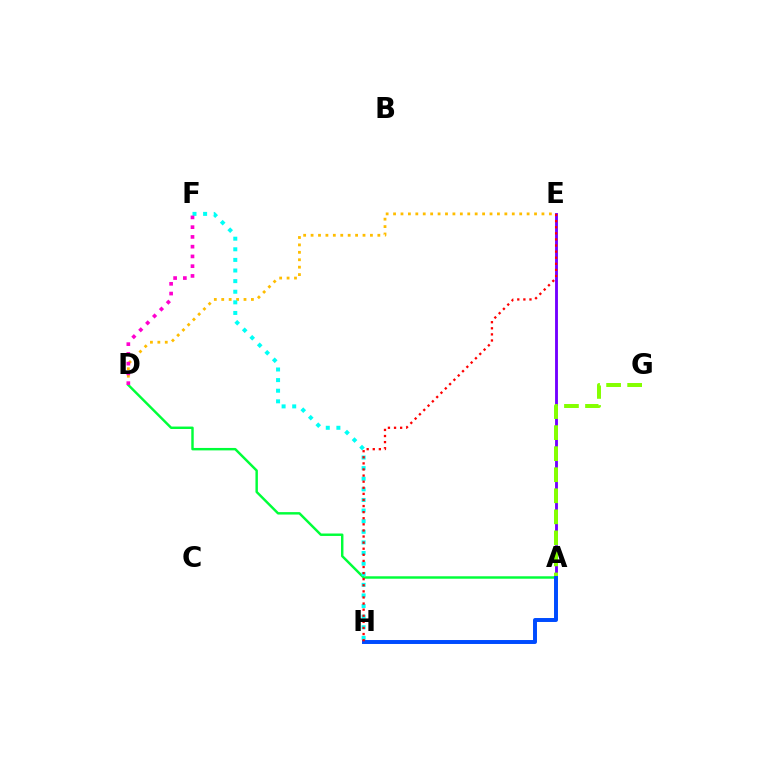{('A', 'D'): [{'color': '#00ff39', 'line_style': 'solid', 'thickness': 1.76}], ('A', 'E'): [{'color': '#7200ff', 'line_style': 'solid', 'thickness': 2.06}], ('D', 'E'): [{'color': '#ffbd00', 'line_style': 'dotted', 'thickness': 2.02}], ('F', 'H'): [{'color': '#00fff6', 'line_style': 'dotted', 'thickness': 2.88}], ('A', 'G'): [{'color': '#84ff00', 'line_style': 'dashed', 'thickness': 2.86}], ('A', 'H'): [{'color': '#004bff', 'line_style': 'solid', 'thickness': 2.85}], ('E', 'H'): [{'color': '#ff0000', 'line_style': 'dotted', 'thickness': 1.66}], ('D', 'F'): [{'color': '#ff00cf', 'line_style': 'dotted', 'thickness': 2.65}]}